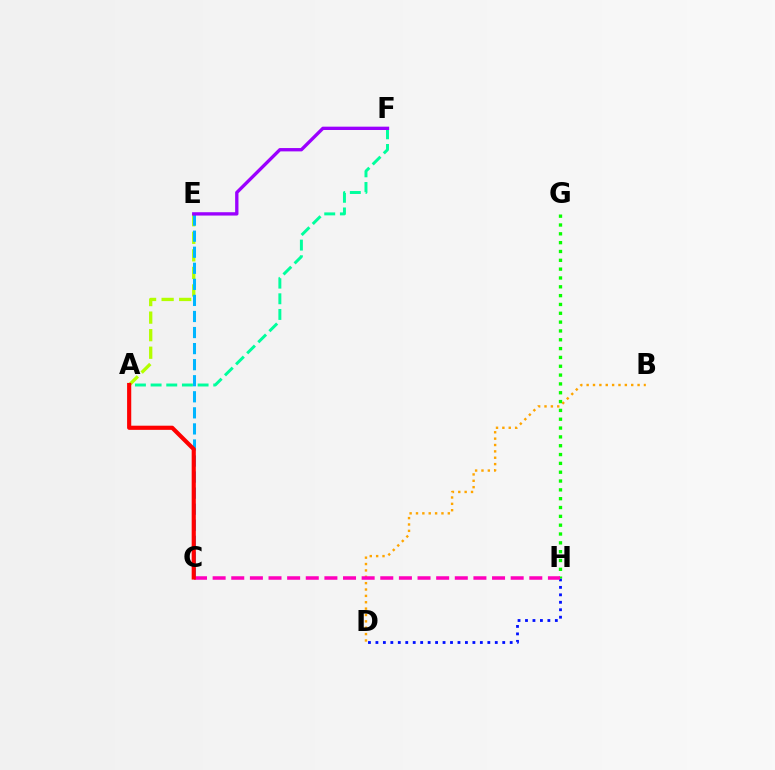{('D', 'H'): [{'color': '#0010ff', 'line_style': 'dotted', 'thickness': 2.03}], ('A', 'E'): [{'color': '#b3ff00', 'line_style': 'dashed', 'thickness': 2.38}], ('C', 'E'): [{'color': '#00b5ff', 'line_style': 'dashed', 'thickness': 2.18}], ('B', 'D'): [{'color': '#ffa500', 'line_style': 'dotted', 'thickness': 1.73}], ('G', 'H'): [{'color': '#08ff00', 'line_style': 'dotted', 'thickness': 2.4}], ('C', 'H'): [{'color': '#ff00bd', 'line_style': 'dashed', 'thickness': 2.53}], ('A', 'F'): [{'color': '#00ff9d', 'line_style': 'dashed', 'thickness': 2.13}], ('E', 'F'): [{'color': '#9b00ff', 'line_style': 'solid', 'thickness': 2.4}], ('A', 'C'): [{'color': '#ff0000', 'line_style': 'solid', 'thickness': 2.99}]}